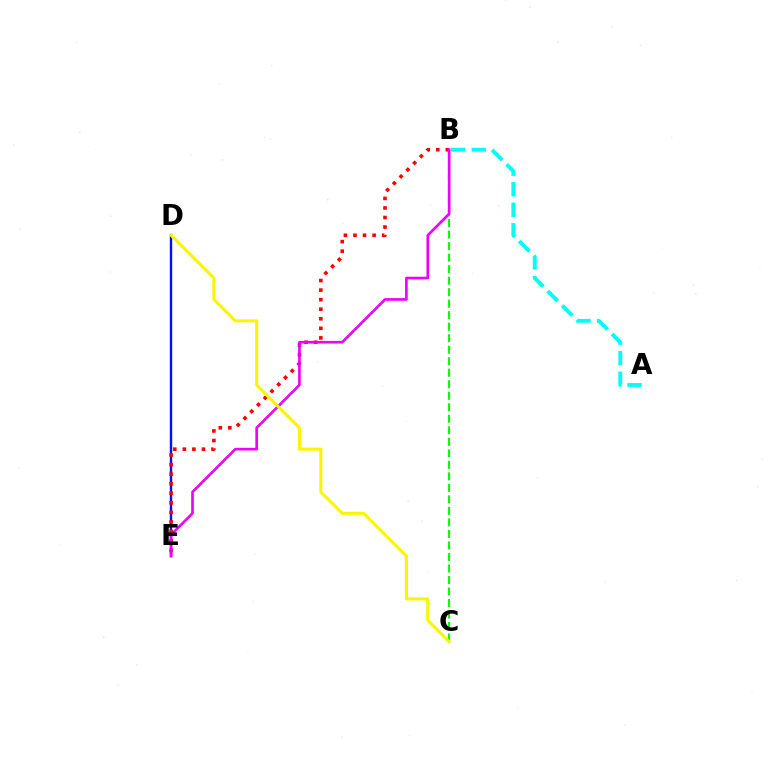{('D', 'E'): [{'color': '#0010ff', 'line_style': 'solid', 'thickness': 1.72}], ('B', 'C'): [{'color': '#08ff00', 'line_style': 'dashed', 'thickness': 1.56}], ('B', 'E'): [{'color': '#ff0000', 'line_style': 'dotted', 'thickness': 2.6}, {'color': '#ee00ff', 'line_style': 'solid', 'thickness': 1.92}], ('A', 'B'): [{'color': '#00fff6', 'line_style': 'dashed', 'thickness': 2.79}], ('C', 'D'): [{'color': '#fcf500', 'line_style': 'solid', 'thickness': 2.2}]}